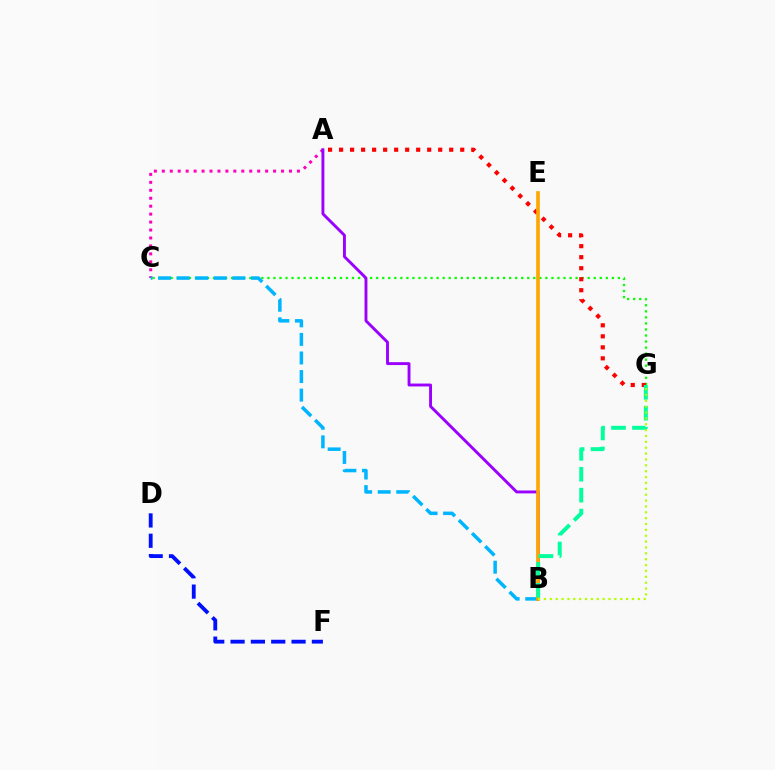{('C', 'G'): [{'color': '#08ff00', 'line_style': 'dotted', 'thickness': 1.64}], ('A', 'C'): [{'color': '#ff00bd', 'line_style': 'dotted', 'thickness': 2.16}], ('A', 'G'): [{'color': '#ff0000', 'line_style': 'dotted', 'thickness': 2.99}], ('B', 'C'): [{'color': '#00b5ff', 'line_style': 'dashed', 'thickness': 2.52}], ('A', 'B'): [{'color': '#9b00ff', 'line_style': 'solid', 'thickness': 2.08}], ('B', 'E'): [{'color': '#ffa500', 'line_style': 'solid', 'thickness': 2.61}], ('B', 'G'): [{'color': '#00ff9d', 'line_style': 'dashed', 'thickness': 2.84}, {'color': '#b3ff00', 'line_style': 'dotted', 'thickness': 1.59}], ('D', 'F'): [{'color': '#0010ff', 'line_style': 'dashed', 'thickness': 2.76}]}